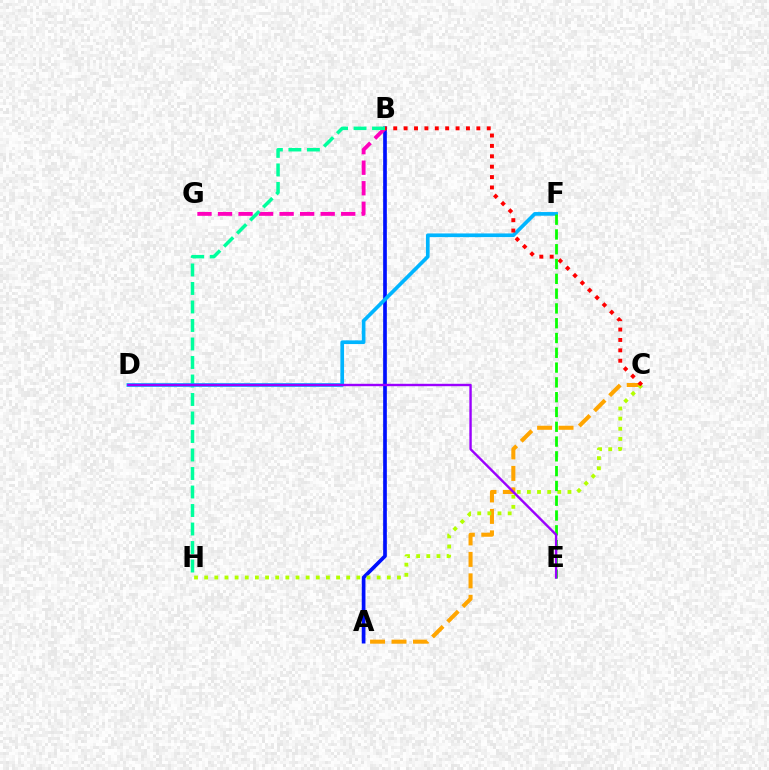{('A', 'B'): [{'color': '#0010ff', 'line_style': 'solid', 'thickness': 2.66}], ('A', 'C'): [{'color': '#ffa500', 'line_style': 'dashed', 'thickness': 2.92}], ('B', 'G'): [{'color': '#ff00bd', 'line_style': 'dashed', 'thickness': 2.79}], ('C', 'H'): [{'color': '#b3ff00', 'line_style': 'dotted', 'thickness': 2.76}], ('B', 'H'): [{'color': '#00ff9d', 'line_style': 'dashed', 'thickness': 2.51}], ('D', 'F'): [{'color': '#00b5ff', 'line_style': 'solid', 'thickness': 2.65}], ('B', 'C'): [{'color': '#ff0000', 'line_style': 'dotted', 'thickness': 2.82}], ('E', 'F'): [{'color': '#08ff00', 'line_style': 'dashed', 'thickness': 2.01}], ('D', 'E'): [{'color': '#9b00ff', 'line_style': 'solid', 'thickness': 1.73}]}